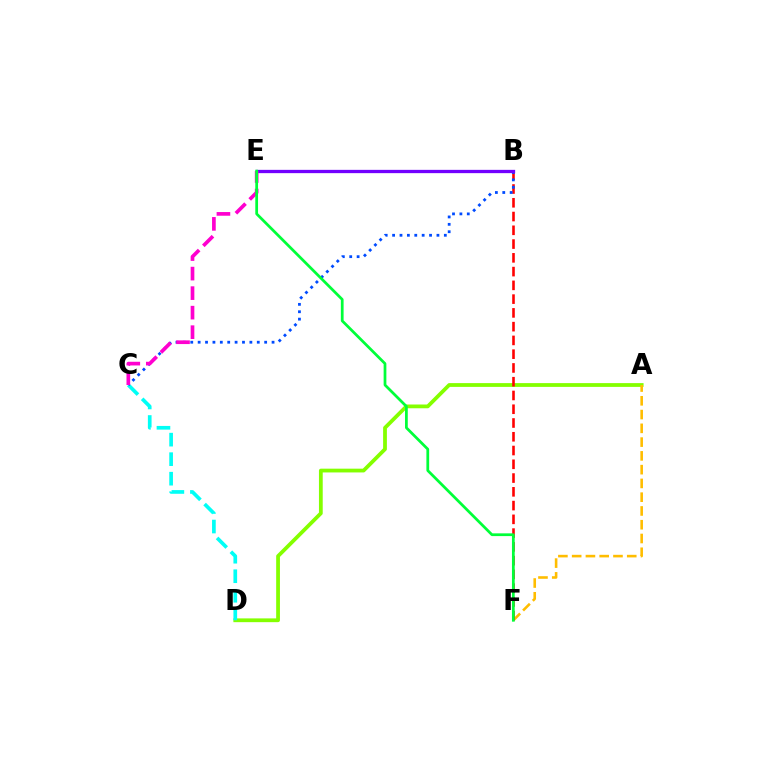{('A', 'D'): [{'color': '#84ff00', 'line_style': 'solid', 'thickness': 2.72}], ('A', 'F'): [{'color': '#ffbd00', 'line_style': 'dashed', 'thickness': 1.87}], ('C', 'D'): [{'color': '#00fff6', 'line_style': 'dashed', 'thickness': 2.65}], ('B', 'F'): [{'color': '#ff0000', 'line_style': 'dashed', 'thickness': 1.87}], ('B', 'C'): [{'color': '#004bff', 'line_style': 'dotted', 'thickness': 2.01}], ('B', 'E'): [{'color': '#7200ff', 'line_style': 'solid', 'thickness': 2.37}], ('C', 'E'): [{'color': '#ff00cf', 'line_style': 'dashed', 'thickness': 2.65}], ('E', 'F'): [{'color': '#00ff39', 'line_style': 'solid', 'thickness': 1.98}]}